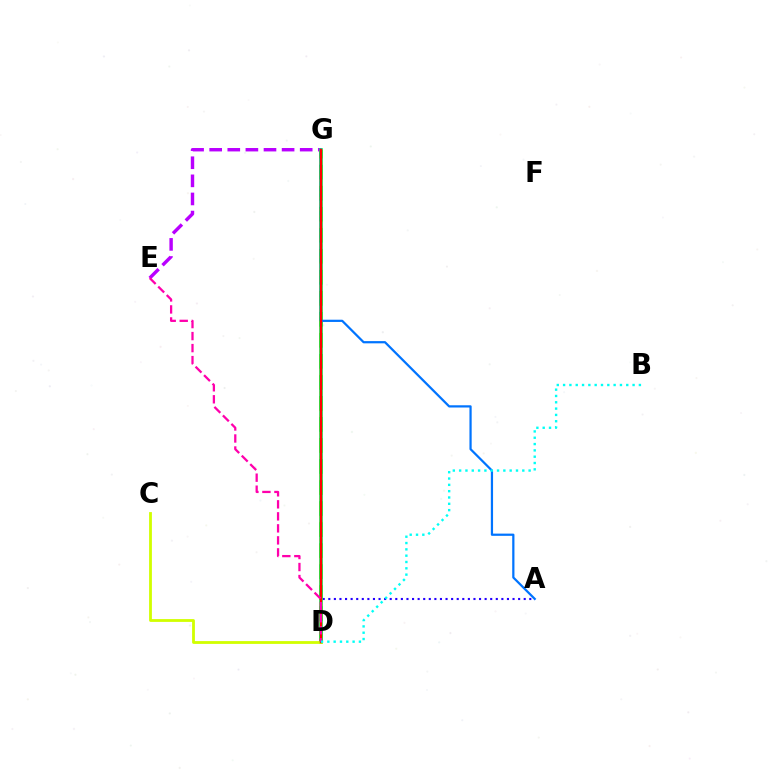{('E', 'G'): [{'color': '#b900ff', 'line_style': 'dashed', 'thickness': 2.46}], ('D', 'G'): [{'color': '#3dff00', 'line_style': 'dashed', 'thickness': 2.86}, {'color': '#00ff5c', 'line_style': 'solid', 'thickness': 2.63}, {'color': '#ff9400', 'line_style': 'dotted', 'thickness': 1.6}, {'color': '#ff0000', 'line_style': 'solid', 'thickness': 1.69}], ('A', 'D'): [{'color': '#2500ff', 'line_style': 'dotted', 'thickness': 1.52}], ('A', 'G'): [{'color': '#0074ff', 'line_style': 'solid', 'thickness': 1.6}], ('C', 'D'): [{'color': '#d1ff00', 'line_style': 'solid', 'thickness': 2.02}], ('D', 'E'): [{'color': '#ff00ac', 'line_style': 'dashed', 'thickness': 1.63}], ('B', 'D'): [{'color': '#00fff6', 'line_style': 'dotted', 'thickness': 1.72}]}